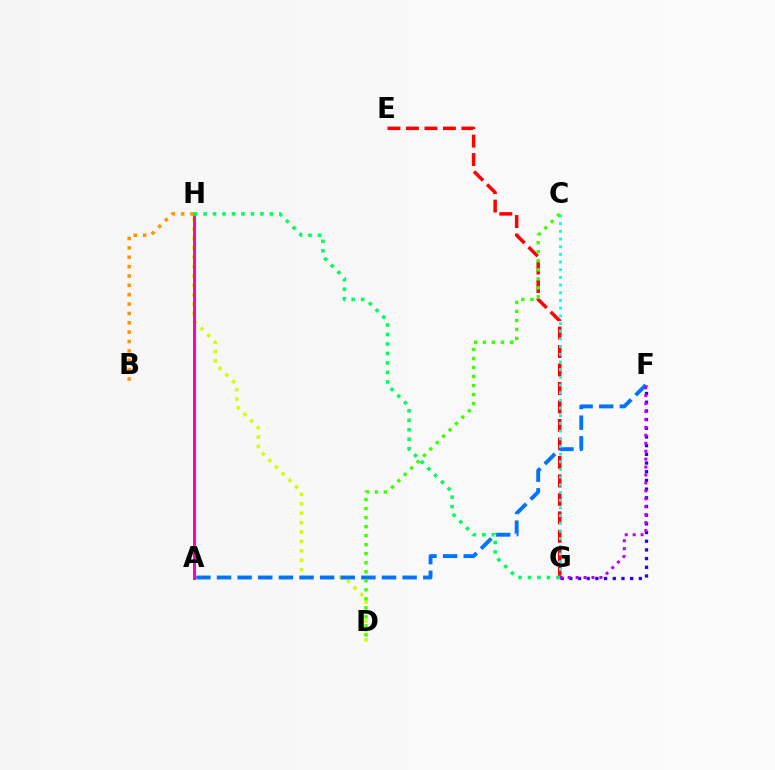{('F', 'G'): [{'color': '#2500ff', 'line_style': 'dotted', 'thickness': 2.36}, {'color': '#b900ff', 'line_style': 'dotted', 'thickness': 2.16}], ('D', 'H'): [{'color': '#d1ff00', 'line_style': 'dotted', 'thickness': 2.56}], ('E', 'G'): [{'color': '#ff0000', 'line_style': 'dashed', 'thickness': 2.51}], ('A', 'F'): [{'color': '#0074ff', 'line_style': 'dashed', 'thickness': 2.8}], ('A', 'H'): [{'color': '#ff00ac', 'line_style': 'solid', 'thickness': 2.1}], ('C', 'G'): [{'color': '#00fff6', 'line_style': 'dotted', 'thickness': 2.09}], ('C', 'D'): [{'color': '#3dff00', 'line_style': 'dotted', 'thickness': 2.45}], ('B', 'H'): [{'color': '#ff9400', 'line_style': 'dotted', 'thickness': 2.54}], ('G', 'H'): [{'color': '#00ff5c', 'line_style': 'dotted', 'thickness': 2.57}]}